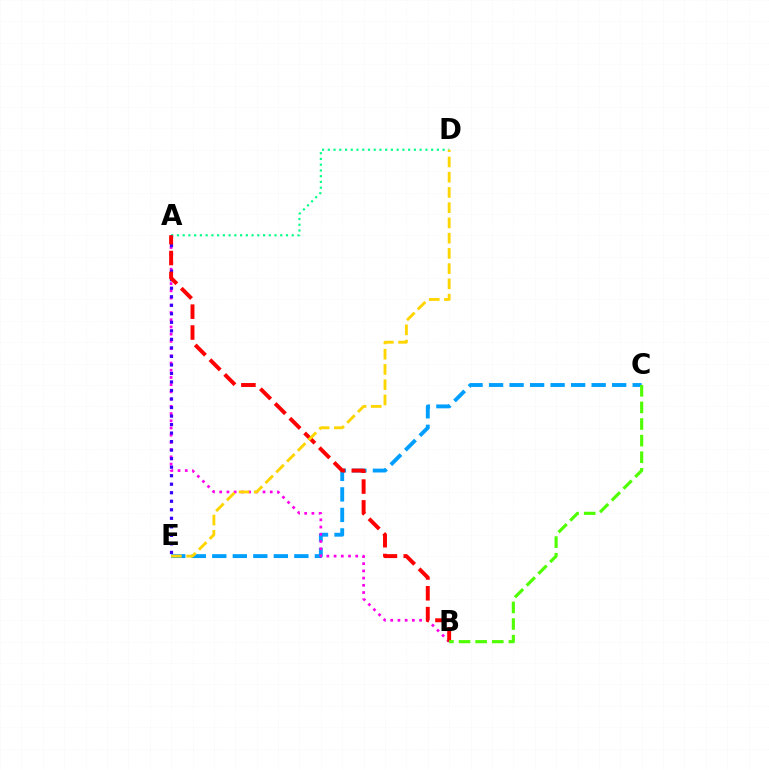{('A', 'D'): [{'color': '#00ff86', 'line_style': 'dotted', 'thickness': 1.56}], ('C', 'E'): [{'color': '#009eff', 'line_style': 'dashed', 'thickness': 2.79}], ('A', 'B'): [{'color': '#ff00ed', 'line_style': 'dotted', 'thickness': 1.96}, {'color': '#ff0000', 'line_style': 'dashed', 'thickness': 2.83}], ('A', 'E'): [{'color': '#3700ff', 'line_style': 'dotted', 'thickness': 2.32}], ('D', 'E'): [{'color': '#ffd500', 'line_style': 'dashed', 'thickness': 2.07}], ('B', 'C'): [{'color': '#4fff00', 'line_style': 'dashed', 'thickness': 2.26}]}